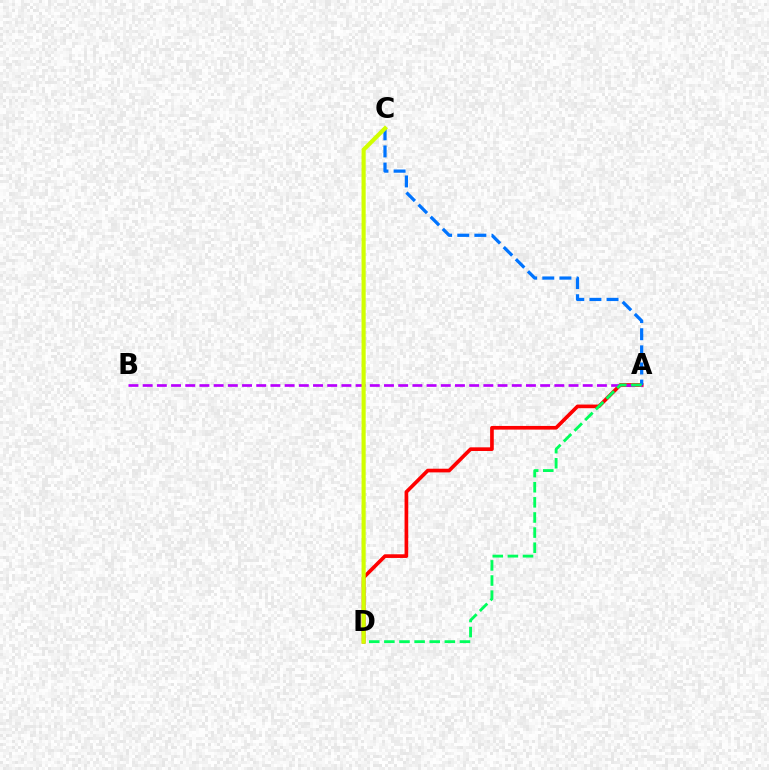{('A', 'D'): [{'color': '#ff0000', 'line_style': 'solid', 'thickness': 2.64}, {'color': '#00ff5c', 'line_style': 'dashed', 'thickness': 2.05}], ('A', 'B'): [{'color': '#b900ff', 'line_style': 'dashed', 'thickness': 1.93}], ('A', 'C'): [{'color': '#0074ff', 'line_style': 'dashed', 'thickness': 2.33}], ('C', 'D'): [{'color': '#d1ff00', 'line_style': 'solid', 'thickness': 2.98}]}